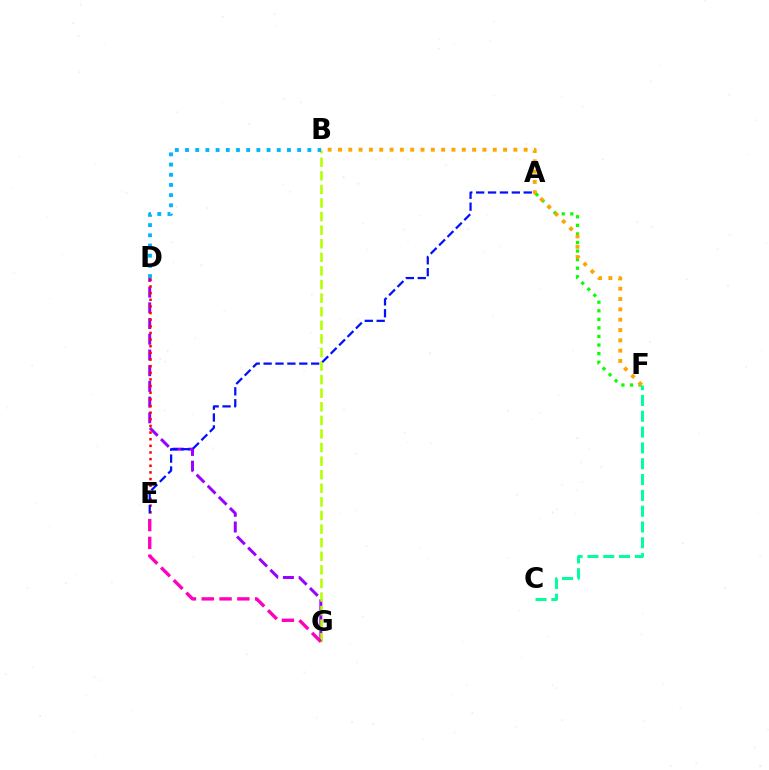{('A', 'F'): [{'color': '#08ff00', 'line_style': 'dotted', 'thickness': 2.33}], ('D', 'G'): [{'color': '#9b00ff', 'line_style': 'dashed', 'thickness': 2.13}], ('B', 'G'): [{'color': '#b3ff00', 'line_style': 'dashed', 'thickness': 1.85}], ('B', 'F'): [{'color': '#ffa500', 'line_style': 'dotted', 'thickness': 2.8}], ('C', 'F'): [{'color': '#00ff9d', 'line_style': 'dashed', 'thickness': 2.15}], ('B', 'D'): [{'color': '#00b5ff', 'line_style': 'dotted', 'thickness': 2.77}], ('E', 'G'): [{'color': '#ff00bd', 'line_style': 'dashed', 'thickness': 2.42}], ('D', 'E'): [{'color': '#ff0000', 'line_style': 'dotted', 'thickness': 1.8}], ('A', 'E'): [{'color': '#0010ff', 'line_style': 'dashed', 'thickness': 1.62}]}